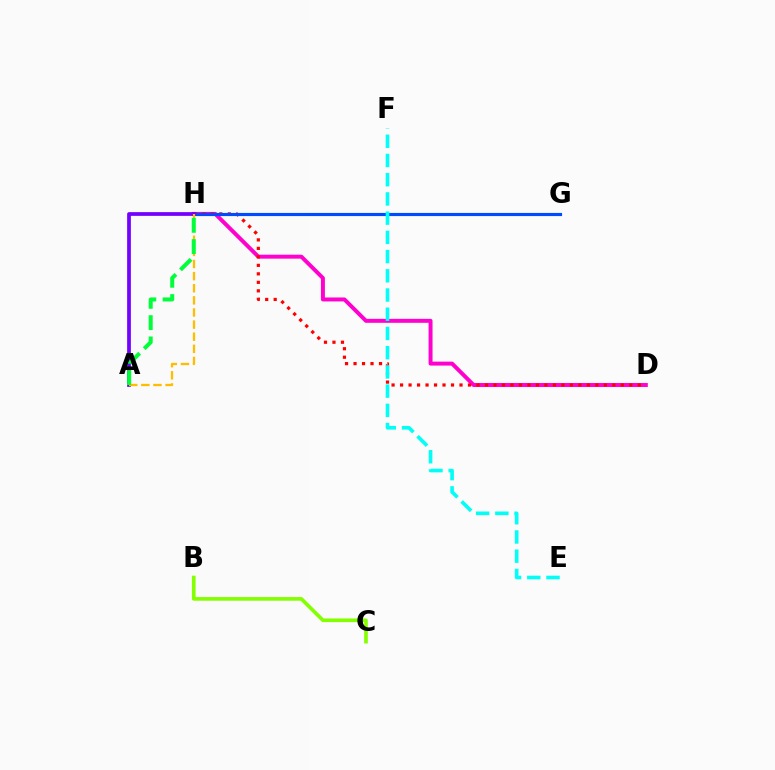{('B', 'C'): [{'color': '#84ff00', 'line_style': 'solid', 'thickness': 2.62}], ('D', 'H'): [{'color': '#ff00cf', 'line_style': 'solid', 'thickness': 2.85}, {'color': '#ff0000', 'line_style': 'dotted', 'thickness': 2.31}], ('G', 'H'): [{'color': '#004bff', 'line_style': 'solid', 'thickness': 2.27}], ('A', 'H'): [{'color': '#7200ff', 'line_style': 'solid', 'thickness': 2.69}, {'color': '#ffbd00', 'line_style': 'dashed', 'thickness': 1.65}, {'color': '#00ff39', 'line_style': 'dashed', 'thickness': 2.89}], ('E', 'F'): [{'color': '#00fff6', 'line_style': 'dashed', 'thickness': 2.61}]}